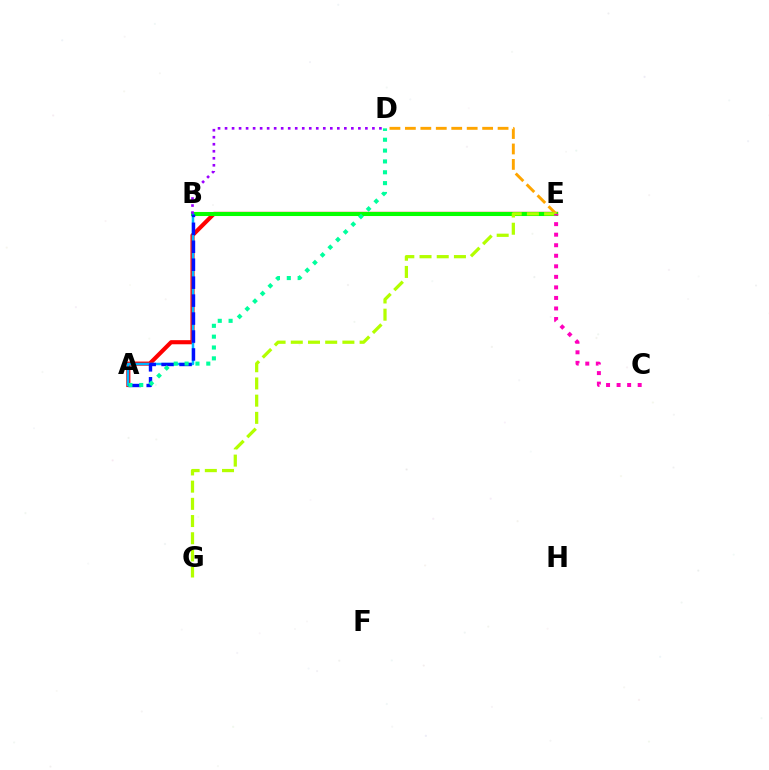{('A', 'E'): [{'color': '#ff0000', 'line_style': 'solid', 'thickness': 2.96}], ('B', 'E'): [{'color': '#08ff00', 'line_style': 'solid', 'thickness': 2.93}], ('A', 'B'): [{'color': '#00b5ff', 'line_style': 'solid', 'thickness': 1.79}, {'color': '#0010ff', 'line_style': 'dashed', 'thickness': 2.44}], ('D', 'E'): [{'color': '#ffa500', 'line_style': 'dashed', 'thickness': 2.1}], ('A', 'D'): [{'color': '#00ff9d', 'line_style': 'dotted', 'thickness': 2.95}], ('B', 'D'): [{'color': '#9b00ff', 'line_style': 'dotted', 'thickness': 1.91}], ('E', 'G'): [{'color': '#b3ff00', 'line_style': 'dashed', 'thickness': 2.34}], ('C', 'E'): [{'color': '#ff00bd', 'line_style': 'dotted', 'thickness': 2.86}]}